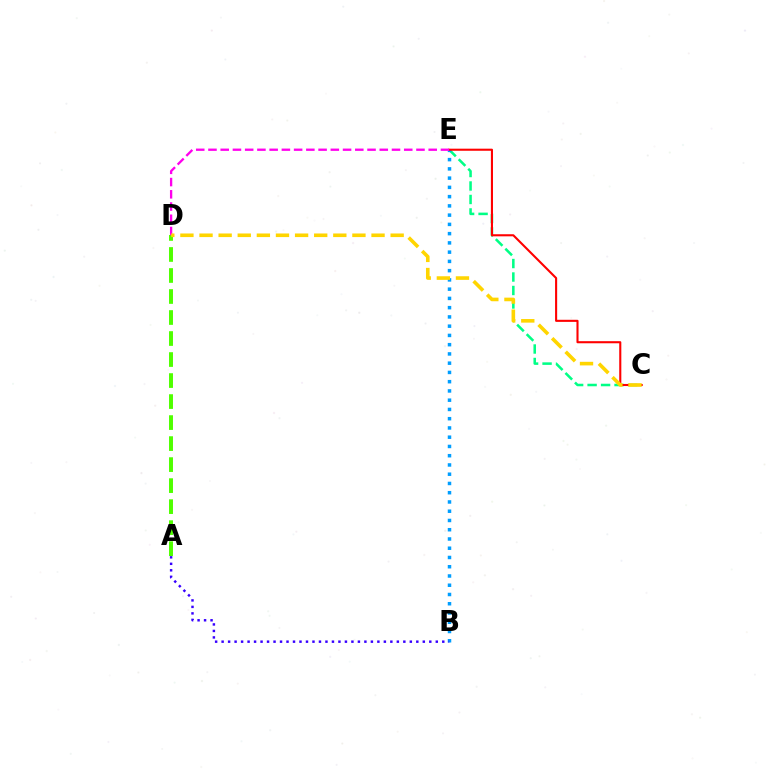{('C', 'E'): [{'color': '#00ff86', 'line_style': 'dashed', 'thickness': 1.83}, {'color': '#ff0000', 'line_style': 'solid', 'thickness': 1.51}], ('B', 'E'): [{'color': '#009eff', 'line_style': 'dotted', 'thickness': 2.51}], ('A', 'D'): [{'color': '#4fff00', 'line_style': 'dashed', 'thickness': 2.85}], ('D', 'E'): [{'color': '#ff00ed', 'line_style': 'dashed', 'thickness': 1.66}], ('A', 'B'): [{'color': '#3700ff', 'line_style': 'dotted', 'thickness': 1.76}], ('C', 'D'): [{'color': '#ffd500', 'line_style': 'dashed', 'thickness': 2.6}]}